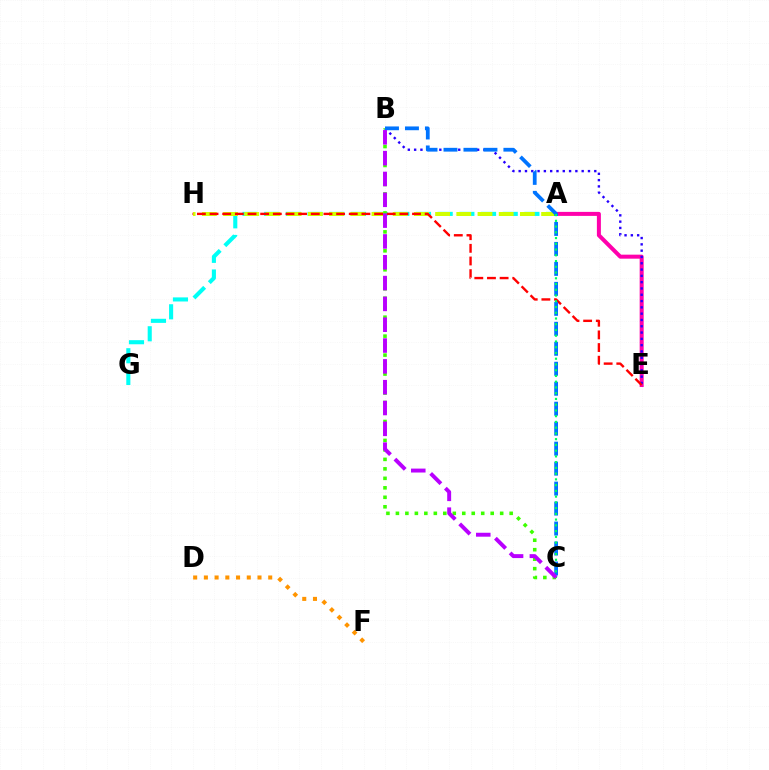{('A', 'G'): [{'color': '#00fff6', 'line_style': 'dashed', 'thickness': 2.95}], ('A', 'E'): [{'color': '#ff00ac', 'line_style': 'solid', 'thickness': 2.89}], ('A', 'H'): [{'color': '#d1ff00', 'line_style': 'dashed', 'thickness': 2.88}], ('B', 'E'): [{'color': '#2500ff', 'line_style': 'dotted', 'thickness': 1.71}], ('D', 'F'): [{'color': '#ff9400', 'line_style': 'dotted', 'thickness': 2.91}], ('E', 'H'): [{'color': '#ff0000', 'line_style': 'dashed', 'thickness': 1.72}], ('B', 'C'): [{'color': '#3dff00', 'line_style': 'dotted', 'thickness': 2.58}, {'color': '#0074ff', 'line_style': 'dashed', 'thickness': 2.71}, {'color': '#b900ff', 'line_style': 'dashed', 'thickness': 2.83}], ('A', 'C'): [{'color': '#00ff5c', 'line_style': 'dotted', 'thickness': 1.56}]}